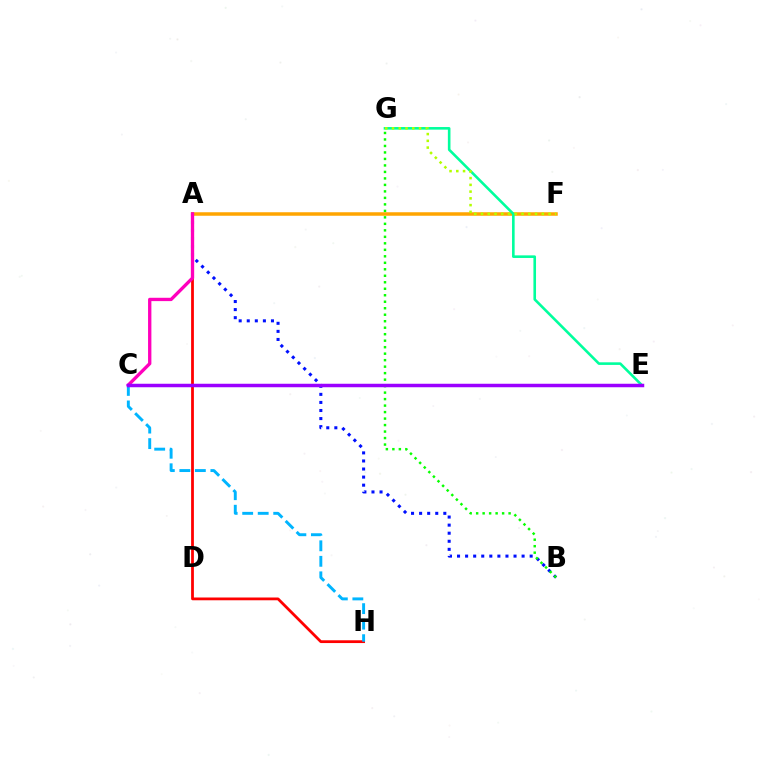{('A', 'H'): [{'color': '#ff0000', 'line_style': 'solid', 'thickness': 2.0}], ('A', 'B'): [{'color': '#0010ff', 'line_style': 'dotted', 'thickness': 2.19}], ('A', 'F'): [{'color': '#ffa500', 'line_style': 'solid', 'thickness': 2.53}], ('E', 'G'): [{'color': '#00ff9d', 'line_style': 'solid', 'thickness': 1.88}], ('F', 'G'): [{'color': '#b3ff00', 'line_style': 'dotted', 'thickness': 1.83}], ('C', 'H'): [{'color': '#00b5ff', 'line_style': 'dashed', 'thickness': 2.11}], ('A', 'C'): [{'color': '#ff00bd', 'line_style': 'solid', 'thickness': 2.4}], ('B', 'G'): [{'color': '#08ff00', 'line_style': 'dotted', 'thickness': 1.76}], ('C', 'E'): [{'color': '#9b00ff', 'line_style': 'solid', 'thickness': 2.52}]}